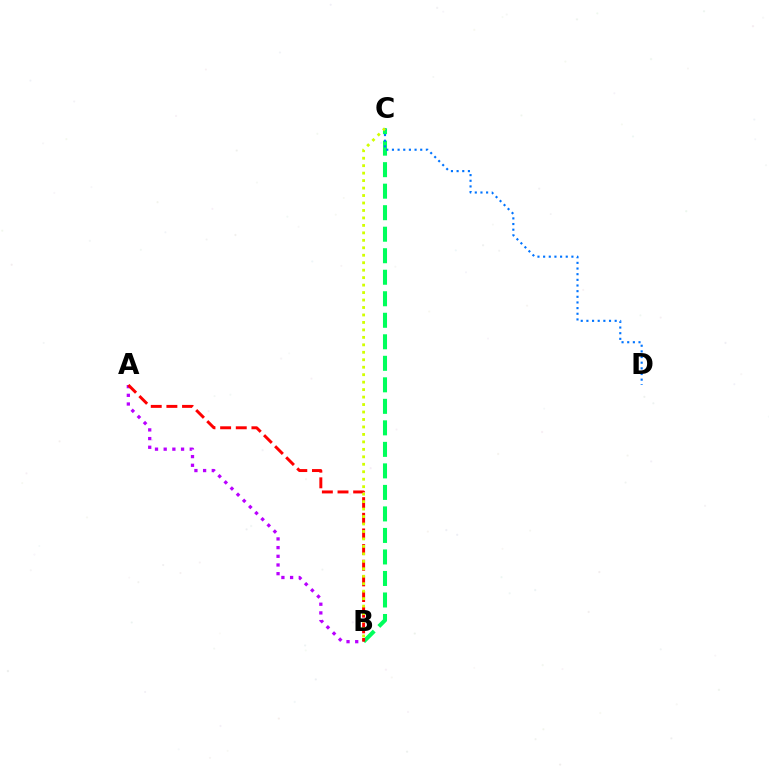{('B', 'C'): [{'color': '#00ff5c', 'line_style': 'dashed', 'thickness': 2.92}, {'color': '#d1ff00', 'line_style': 'dotted', 'thickness': 2.03}], ('C', 'D'): [{'color': '#0074ff', 'line_style': 'dotted', 'thickness': 1.54}], ('A', 'B'): [{'color': '#b900ff', 'line_style': 'dotted', 'thickness': 2.36}, {'color': '#ff0000', 'line_style': 'dashed', 'thickness': 2.13}]}